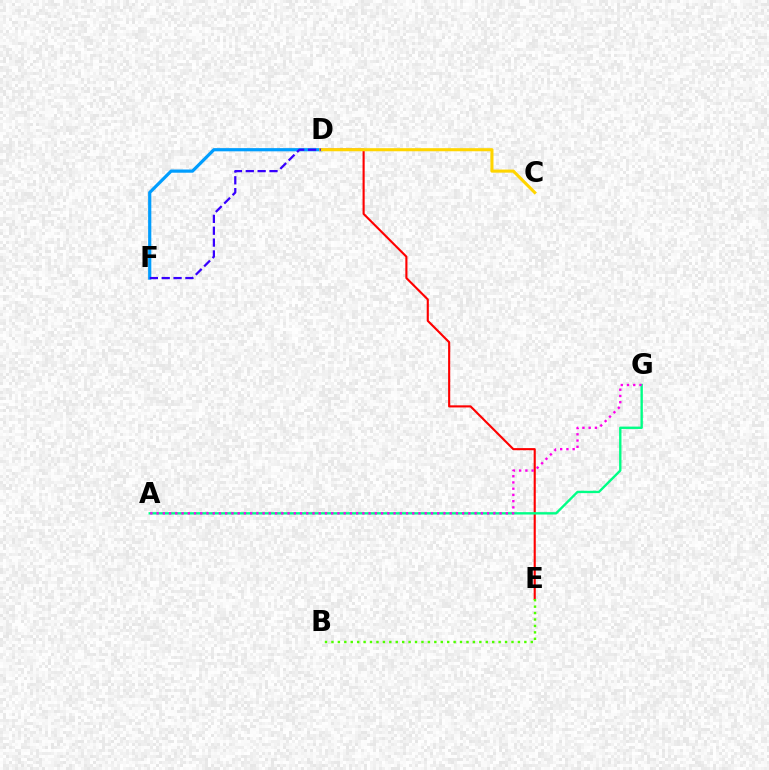{('D', 'F'): [{'color': '#009eff', 'line_style': 'solid', 'thickness': 2.3}, {'color': '#3700ff', 'line_style': 'dashed', 'thickness': 1.61}], ('D', 'E'): [{'color': '#ff0000', 'line_style': 'solid', 'thickness': 1.53}], ('A', 'G'): [{'color': '#00ff86', 'line_style': 'solid', 'thickness': 1.71}, {'color': '#ff00ed', 'line_style': 'dotted', 'thickness': 1.69}], ('C', 'D'): [{'color': '#ffd500', 'line_style': 'solid', 'thickness': 2.22}], ('B', 'E'): [{'color': '#4fff00', 'line_style': 'dotted', 'thickness': 1.75}]}